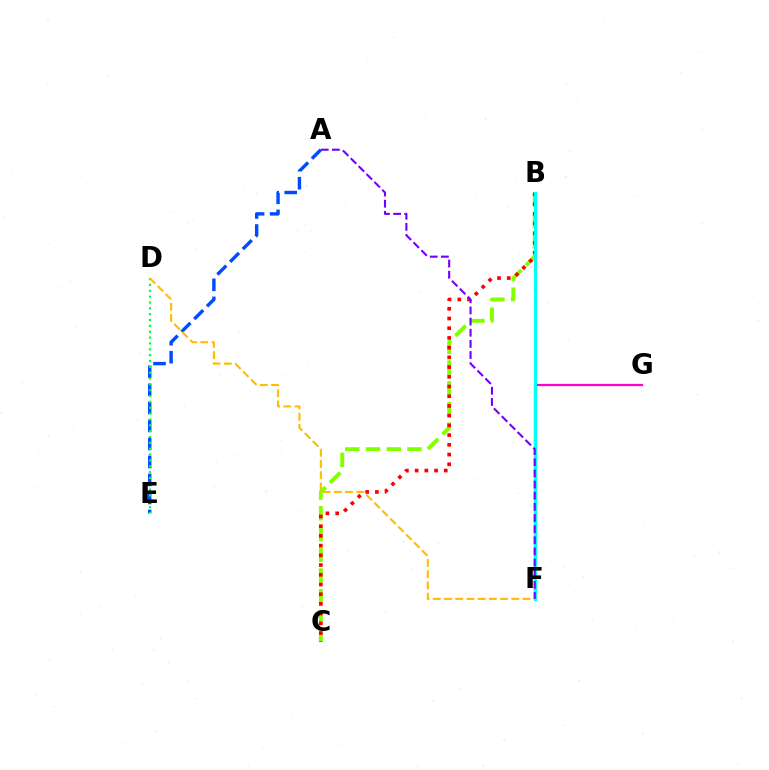{('F', 'G'): [{'color': '#ff00cf', 'line_style': 'solid', 'thickness': 1.61}], ('B', 'C'): [{'color': '#84ff00', 'line_style': 'dashed', 'thickness': 2.82}, {'color': '#ff0000', 'line_style': 'dotted', 'thickness': 2.64}], ('B', 'F'): [{'color': '#00fff6', 'line_style': 'solid', 'thickness': 2.26}], ('A', 'E'): [{'color': '#004bff', 'line_style': 'dashed', 'thickness': 2.45}], ('D', 'E'): [{'color': '#00ff39', 'line_style': 'dotted', 'thickness': 1.59}], ('D', 'F'): [{'color': '#ffbd00', 'line_style': 'dashed', 'thickness': 1.52}], ('A', 'F'): [{'color': '#7200ff', 'line_style': 'dashed', 'thickness': 1.51}]}